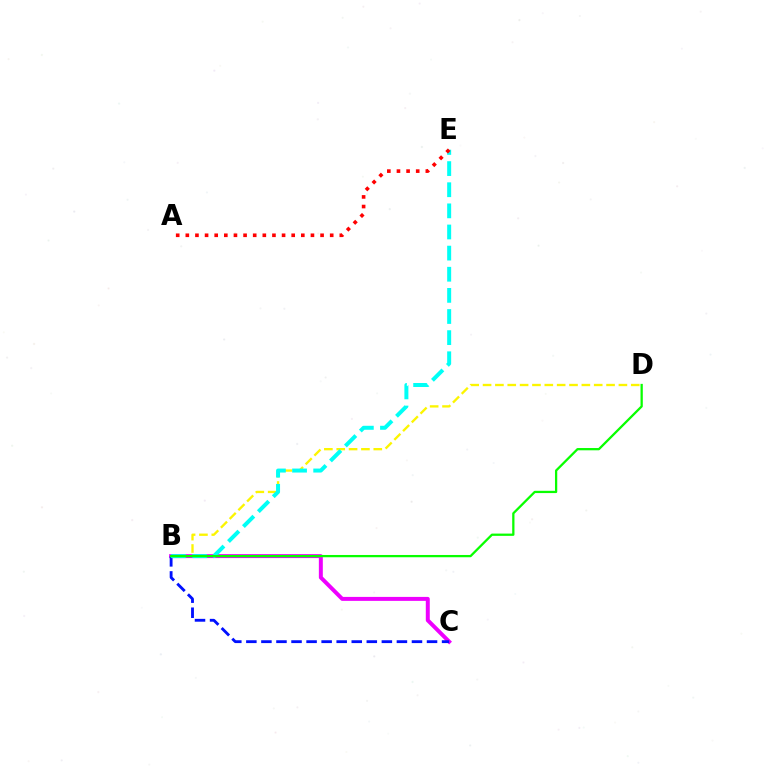{('B', 'D'): [{'color': '#fcf500', 'line_style': 'dashed', 'thickness': 1.68}, {'color': '#08ff00', 'line_style': 'solid', 'thickness': 1.63}], ('B', 'C'): [{'color': '#ee00ff', 'line_style': 'solid', 'thickness': 2.85}, {'color': '#0010ff', 'line_style': 'dashed', 'thickness': 2.05}], ('B', 'E'): [{'color': '#00fff6', 'line_style': 'dashed', 'thickness': 2.87}], ('A', 'E'): [{'color': '#ff0000', 'line_style': 'dotted', 'thickness': 2.62}]}